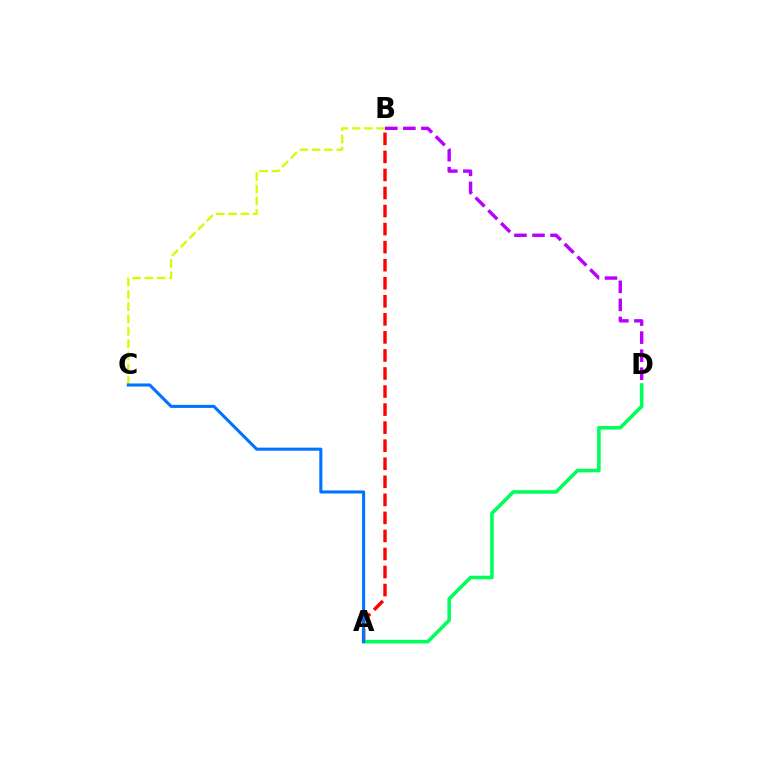{('A', 'B'): [{'color': '#ff0000', 'line_style': 'dashed', 'thickness': 2.45}], ('A', 'D'): [{'color': '#00ff5c', 'line_style': 'solid', 'thickness': 2.58}], ('B', 'C'): [{'color': '#d1ff00', 'line_style': 'dashed', 'thickness': 1.67}], ('B', 'D'): [{'color': '#b900ff', 'line_style': 'dashed', 'thickness': 2.45}], ('A', 'C'): [{'color': '#0074ff', 'line_style': 'solid', 'thickness': 2.21}]}